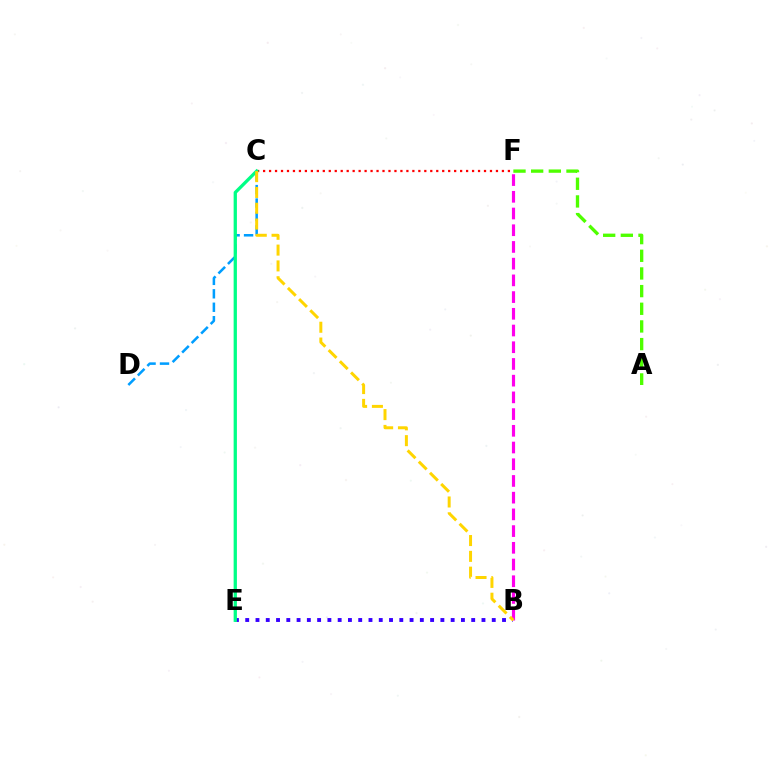{('B', 'E'): [{'color': '#3700ff', 'line_style': 'dotted', 'thickness': 2.79}], ('C', 'D'): [{'color': '#009eff', 'line_style': 'dashed', 'thickness': 1.83}], ('C', 'F'): [{'color': '#ff0000', 'line_style': 'dotted', 'thickness': 1.62}], ('B', 'F'): [{'color': '#ff00ed', 'line_style': 'dashed', 'thickness': 2.27}], ('A', 'F'): [{'color': '#4fff00', 'line_style': 'dashed', 'thickness': 2.4}], ('C', 'E'): [{'color': '#00ff86', 'line_style': 'solid', 'thickness': 2.36}], ('B', 'C'): [{'color': '#ffd500', 'line_style': 'dashed', 'thickness': 2.15}]}